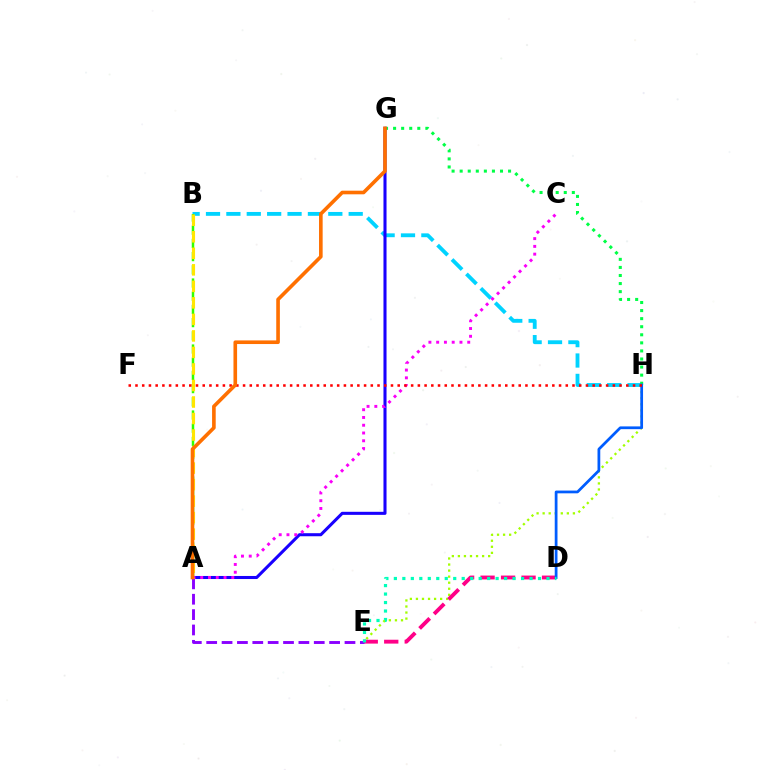{('E', 'H'): [{'color': '#a2ff00', 'line_style': 'dotted', 'thickness': 1.64}], ('B', 'H'): [{'color': '#00d3ff', 'line_style': 'dashed', 'thickness': 2.77}], ('A', 'B'): [{'color': '#31ff00', 'line_style': 'dashed', 'thickness': 1.79}, {'color': '#ffe600', 'line_style': 'dashed', 'thickness': 2.24}], ('G', 'H'): [{'color': '#00ff45', 'line_style': 'dotted', 'thickness': 2.19}], ('A', 'G'): [{'color': '#1900ff', 'line_style': 'solid', 'thickness': 2.2}, {'color': '#ff7000', 'line_style': 'solid', 'thickness': 2.61}], ('D', 'E'): [{'color': '#ff0088', 'line_style': 'dashed', 'thickness': 2.78}, {'color': '#00ffbb', 'line_style': 'dotted', 'thickness': 2.3}], ('A', 'E'): [{'color': '#8a00ff', 'line_style': 'dashed', 'thickness': 2.09}], ('D', 'H'): [{'color': '#005dff', 'line_style': 'solid', 'thickness': 1.98}], ('A', 'C'): [{'color': '#fa00f9', 'line_style': 'dotted', 'thickness': 2.11}], ('F', 'H'): [{'color': '#ff0000', 'line_style': 'dotted', 'thickness': 1.83}]}